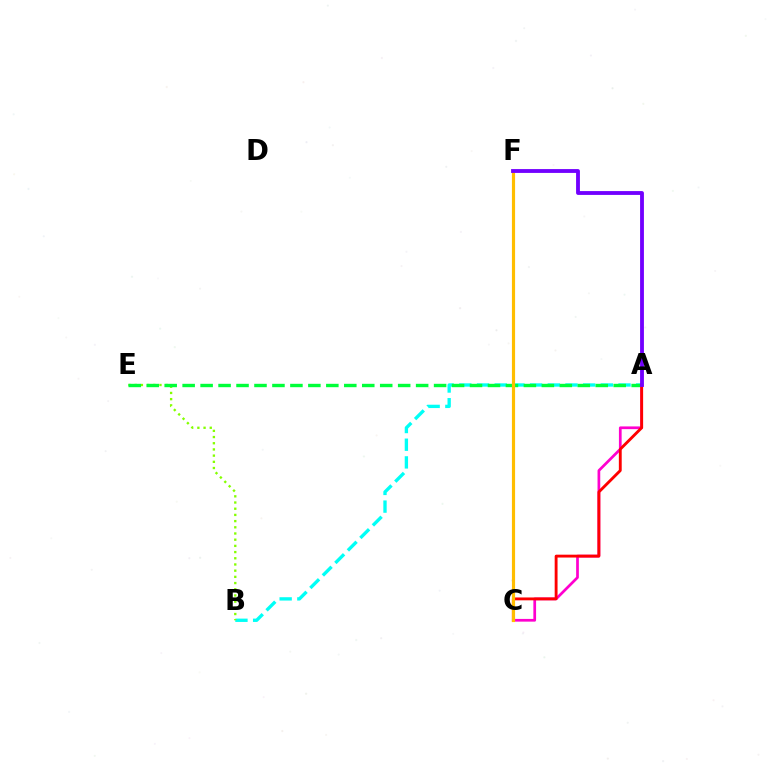{('A', 'B'): [{'color': '#00fff6', 'line_style': 'dashed', 'thickness': 2.4}], ('B', 'E'): [{'color': '#84ff00', 'line_style': 'dotted', 'thickness': 1.68}], ('A', 'C'): [{'color': '#ff00cf', 'line_style': 'solid', 'thickness': 1.96}, {'color': '#ff0000', 'line_style': 'solid', 'thickness': 2.06}], ('A', 'E'): [{'color': '#00ff39', 'line_style': 'dashed', 'thickness': 2.44}], ('C', 'F'): [{'color': '#004bff', 'line_style': 'solid', 'thickness': 2.05}, {'color': '#ffbd00', 'line_style': 'solid', 'thickness': 2.28}], ('A', 'F'): [{'color': '#7200ff', 'line_style': 'solid', 'thickness': 2.76}]}